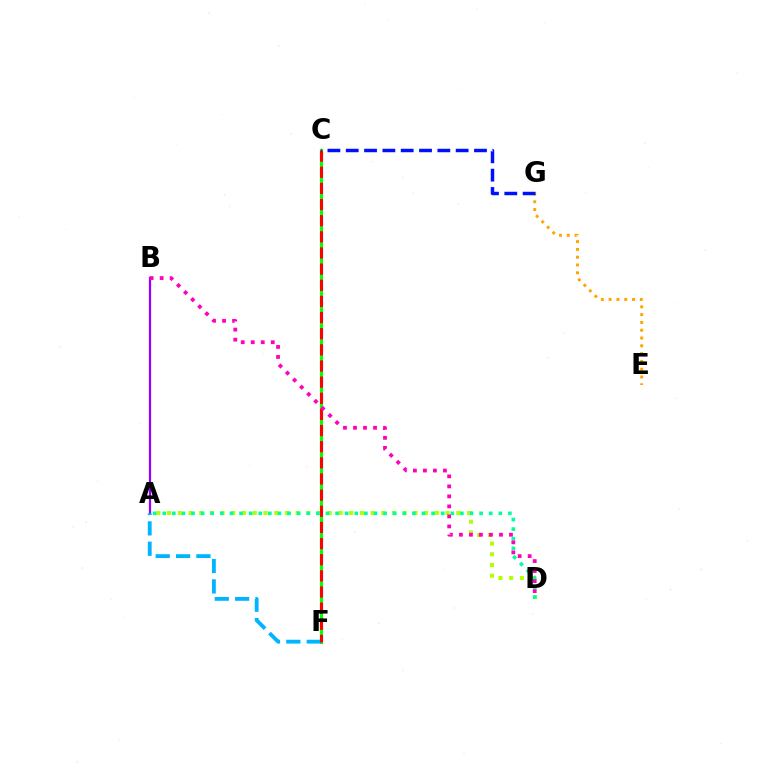{('C', 'F'): [{'color': '#08ff00', 'line_style': 'solid', 'thickness': 2.3}, {'color': '#ff0000', 'line_style': 'dashed', 'thickness': 2.19}], ('A', 'B'): [{'color': '#9b00ff', 'line_style': 'solid', 'thickness': 1.6}], ('E', 'G'): [{'color': '#ffa500', 'line_style': 'dotted', 'thickness': 2.12}], ('A', 'F'): [{'color': '#00b5ff', 'line_style': 'dashed', 'thickness': 2.77}], ('A', 'D'): [{'color': '#b3ff00', 'line_style': 'dotted', 'thickness': 2.91}, {'color': '#00ff9d', 'line_style': 'dotted', 'thickness': 2.61}], ('B', 'D'): [{'color': '#ff00bd', 'line_style': 'dotted', 'thickness': 2.72}], ('C', 'G'): [{'color': '#0010ff', 'line_style': 'dashed', 'thickness': 2.49}]}